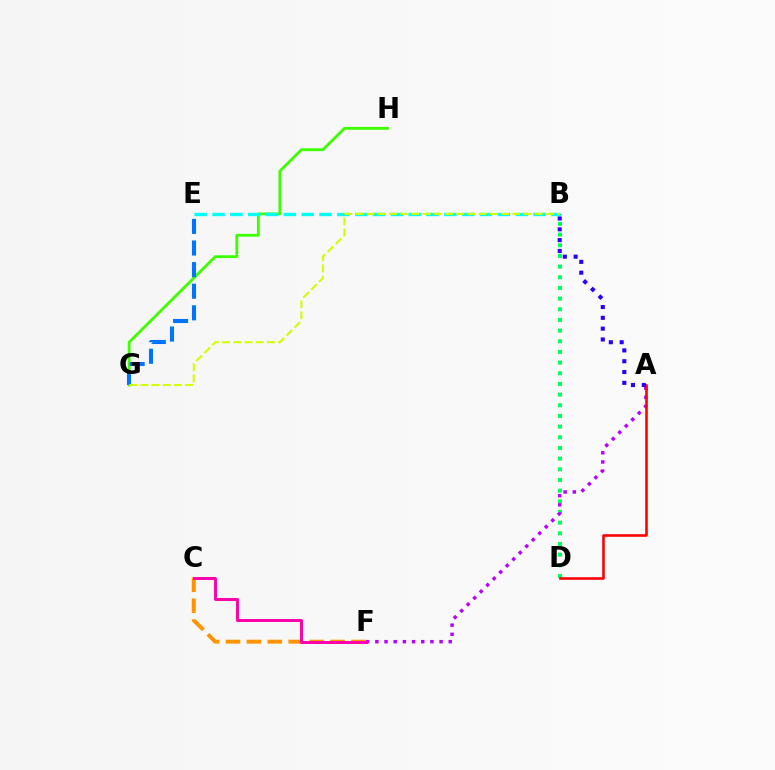{('B', 'D'): [{'color': '#00ff5c', 'line_style': 'dotted', 'thickness': 2.9}], ('G', 'H'): [{'color': '#3dff00', 'line_style': 'solid', 'thickness': 2.04}], ('A', 'F'): [{'color': '#b900ff', 'line_style': 'dotted', 'thickness': 2.49}], ('E', 'G'): [{'color': '#0074ff', 'line_style': 'dashed', 'thickness': 2.94}], ('A', 'D'): [{'color': '#ff0000', 'line_style': 'solid', 'thickness': 1.86}], ('B', 'E'): [{'color': '#00fff6', 'line_style': 'dashed', 'thickness': 2.42}], ('C', 'F'): [{'color': '#ff9400', 'line_style': 'dashed', 'thickness': 2.84}, {'color': '#ff00ac', 'line_style': 'solid', 'thickness': 2.13}], ('A', 'B'): [{'color': '#2500ff', 'line_style': 'dotted', 'thickness': 2.94}], ('B', 'G'): [{'color': '#d1ff00', 'line_style': 'dashed', 'thickness': 1.52}]}